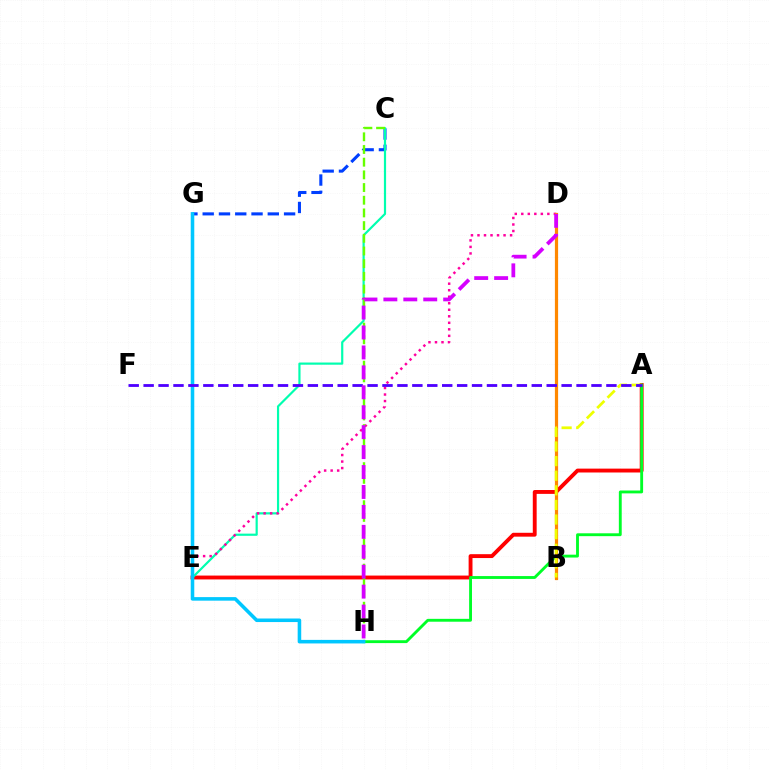{('A', 'E'): [{'color': '#ff0000', 'line_style': 'solid', 'thickness': 2.78}], ('C', 'G'): [{'color': '#003fff', 'line_style': 'dashed', 'thickness': 2.21}], ('A', 'H'): [{'color': '#00ff27', 'line_style': 'solid', 'thickness': 2.06}], ('C', 'E'): [{'color': '#00ffaf', 'line_style': 'solid', 'thickness': 1.57}], ('D', 'E'): [{'color': '#ff00a0', 'line_style': 'dotted', 'thickness': 1.77}], ('B', 'D'): [{'color': '#ff8800', 'line_style': 'solid', 'thickness': 2.3}], ('C', 'H'): [{'color': '#66ff00', 'line_style': 'dashed', 'thickness': 1.72}], ('G', 'H'): [{'color': '#00c7ff', 'line_style': 'solid', 'thickness': 2.56}], ('A', 'B'): [{'color': '#eeff00', 'line_style': 'dashed', 'thickness': 1.98}], ('A', 'F'): [{'color': '#4f00ff', 'line_style': 'dashed', 'thickness': 2.03}], ('D', 'H'): [{'color': '#d600ff', 'line_style': 'dashed', 'thickness': 2.71}]}